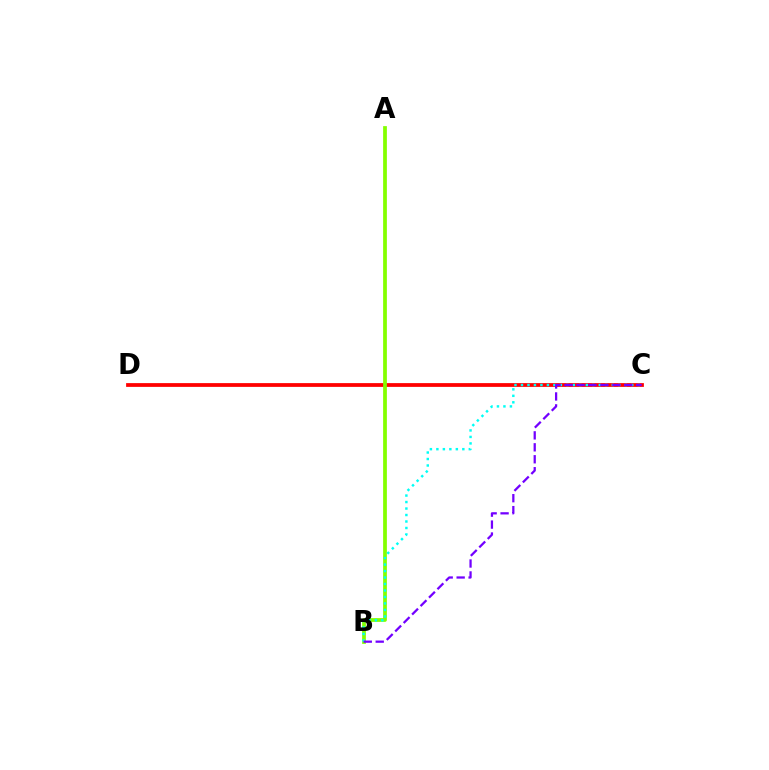{('C', 'D'): [{'color': '#ff0000', 'line_style': 'solid', 'thickness': 2.71}], ('A', 'B'): [{'color': '#84ff00', 'line_style': 'solid', 'thickness': 2.7}], ('B', 'C'): [{'color': '#00fff6', 'line_style': 'dotted', 'thickness': 1.76}, {'color': '#7200ff', 'line_style': 'dashed', 'thickness': 1.62}]}